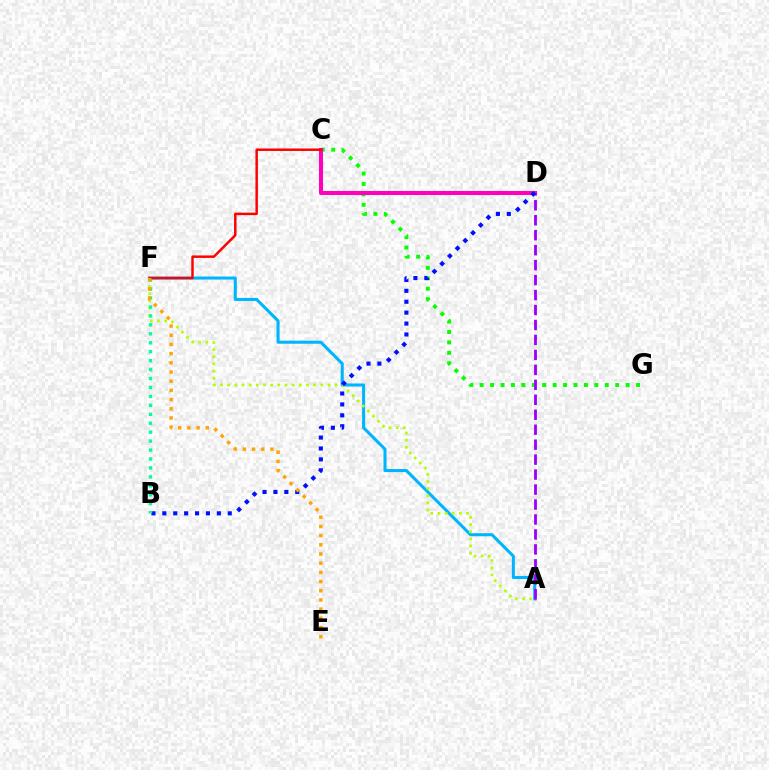{('A', 'F'): [{'color': '#00b5ff', 'line_style': 'solid', 'thickness': 2.19}, {'color': '#b3ff00', 'line_style': 'dotted', 'thickness': 1.95}], ('C', 'G'): [{'color': '#08ff00', 'line_style': 'dotted', 'thickness': 2.83}], ('C', 'D'): [{'color': '#ff00bd', 'line_style': 'solid', 'thickness': 2.91}], ('A', 'D'): [{'color': '#9b00ff', 'line_style': 'dashed', 'thickness': 2.03}], ('B', 'D'): [{'color': '#0010ff', 'line_style': 'dotted', 'thickness': 2.96}], ('B', 'F'): [{'color': '#00ff9d', 'line_style': 'dotted', 'thickness': 2.43}], ('C', 'F'): [{'color': '#ff0000', 'line_style': 'solid', 'thickness': 1.77}], ('E', 'F'): [{'color': '#ffa500', 'line_style': 'dotted', 'thickness': 2.5}]}